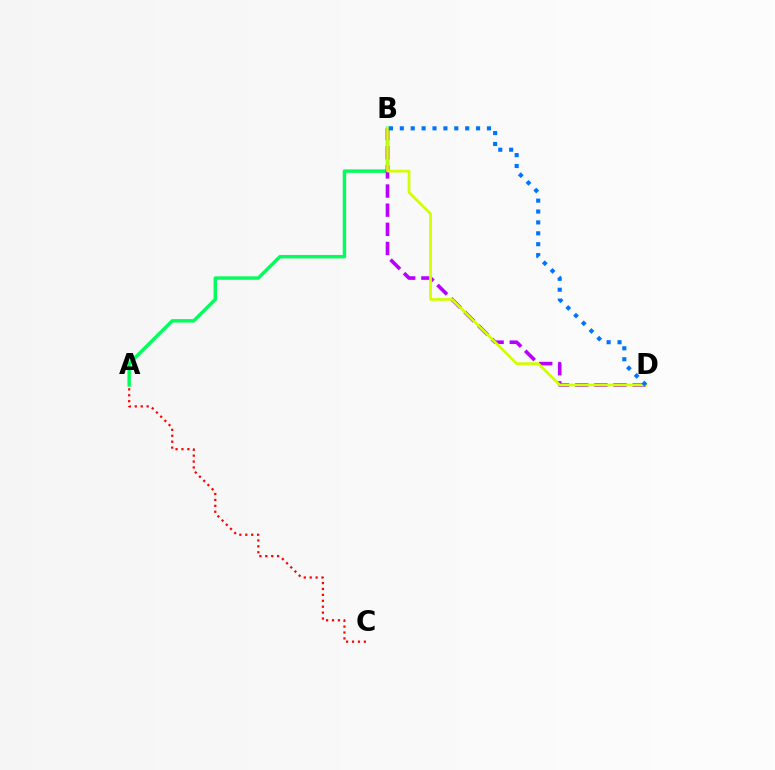{('A', 'B'): [{'color': '#00ff5c', 'line_style': 'solid', 'thickness': 2.47}], ('B', 'D'): [{'color': '#b900ff', 'line_style': 'dashed', 'thickness': 2.6}, {'color': '#d1ff00', 'line_style': 'solid', 'thickness': 1.96}, {'color': '#0074ff', 'line_style': 'dotted', 'thickness': 2.96}], ('A', 'C'): [{'color': '#ff0000', 'line_style': 'dotted', 'thickness': 1.61}]}